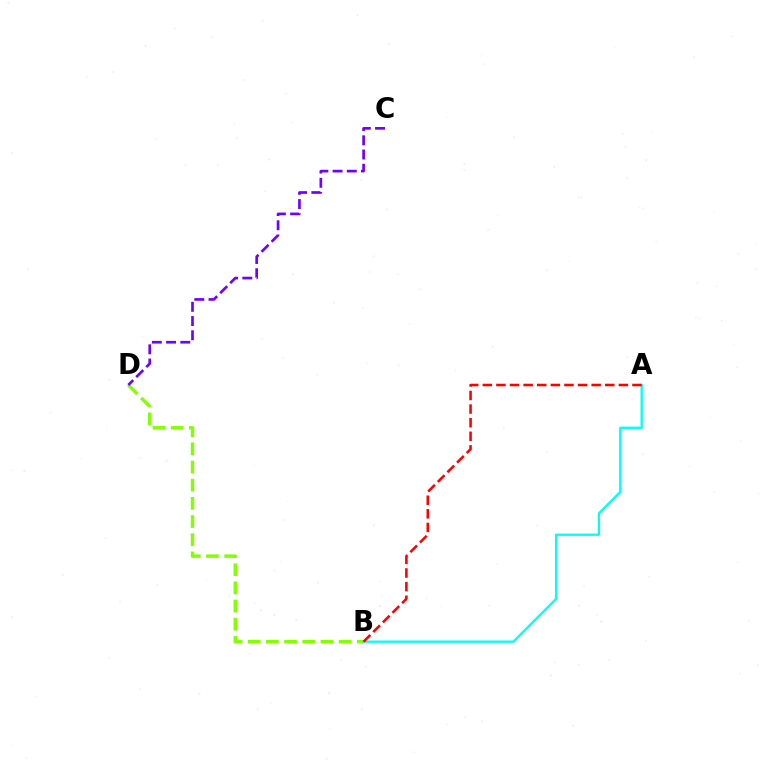{('B', 'D'): [{'color': '#84ff00', 'line_style': 'dashed', 'thickness': 2.47}], ('C', 'D'): [{'color': '#7200ff', 'line_style': 'dashed', 'thickness': 1.93}], ('A', 'B'): [{'color': '#00fff6', 'line_style': 'solid', 'thickness': 1.67}, {'color': '#ff0000', 'line_style': 'dashed', 'thickness': 1.85}]}